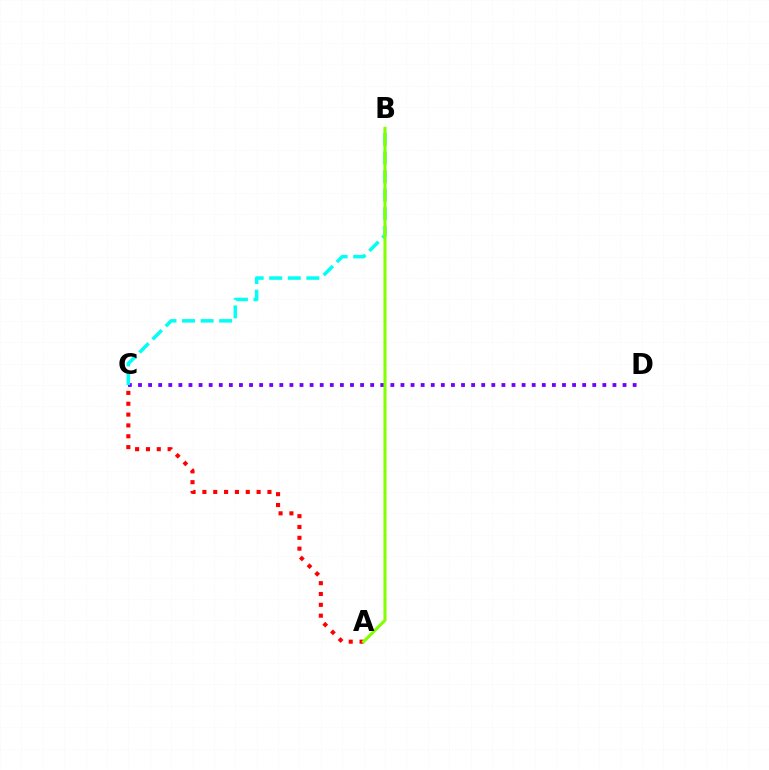{('C', 'D'): [{'color': '#7200ff', 'line_style': 'dotted', 'thickness': 2.74}], ('A', 'C'): [{'color': '#ff0000', 'line_style': 'dotted', 'thickness': 2.94}], ('B', 'C'): [{'color': '#00fff6', 'line_style': 'dashed', 'thickness': 2.52}], ('A', 'B'): [{'color': '#84ff00', 'line_style': 'solid', 'thickness': 2.23}]}